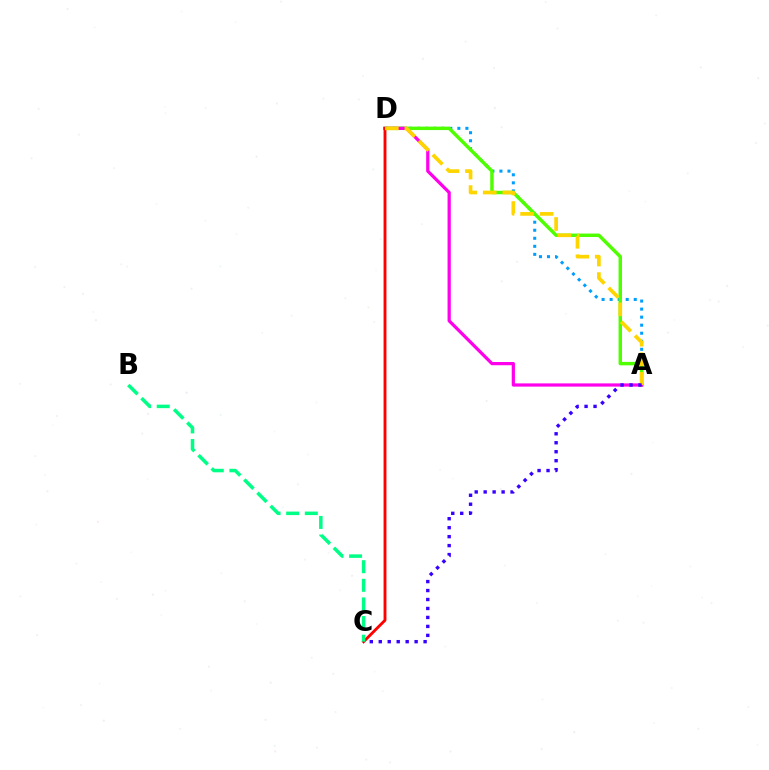{('A', 'D'): [{'color': '#009eff', 'line_style': 'dotted', 'thickness': 2.18}, {'color': '#4fff00', 'line_style': 'solid', 'thickness': 2.48}, {'color': '#ff00ed', 'line_style': 'solid', 'thickness': 2.32}, {'color': '#ffd500', 'line_style': 'dashed', 'thickness': 2.66}], ('C', 'D'): [{'color': '#ff0000', 'line_style': 'solid', 'thickness': 2.06}], ('A', 'C'): [{'color': '#3700ff', 'line_style': 'dotted', 'thickness': 2.44}], ('B', 'C'): [{'color': '#00ff86', 'line_style': 'dashed', 'thickness': 2.53}]}